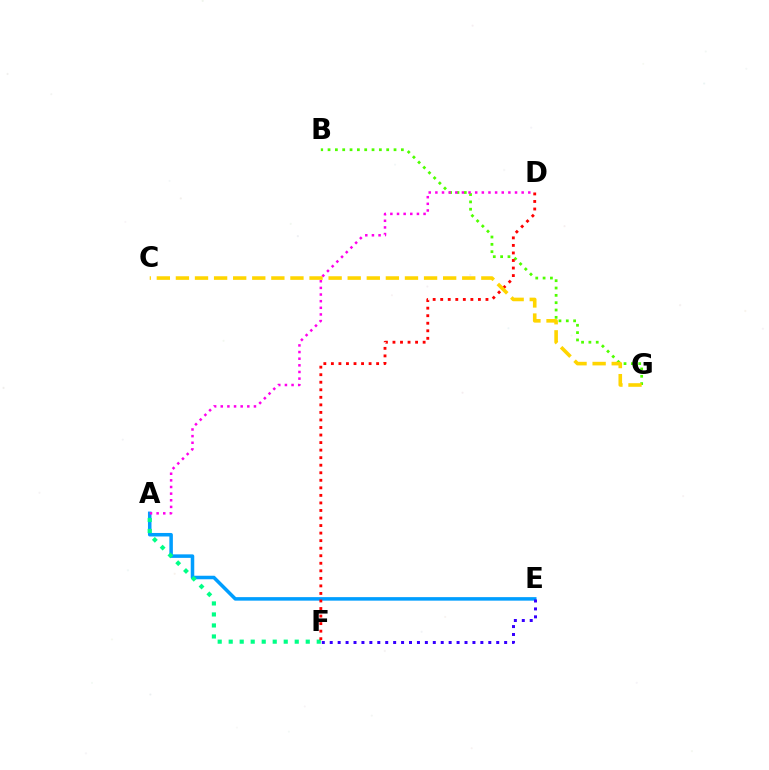{('A', 'E'): [{'color': '#009eff', 'line_style': 'solid', 'thickness': 2.53}], ('A', 'F'): [{'color': '#00ff86', 'line_style': 'dotted', 'thickness': 2.99}], ('B', 'G'): [{'color': '#4fff00', 'line_style': 'dotted', 'thickness': 1.99}], ('E', 'F'): [{'color': '#3700ff', 'line_style': 'dotted', 'thickness': 2.15}], ('D', 'F'): [{'color': '#ff0000', 'line_style': 'dotted', 'thickness': 2.05}], ('C', 'G'): [{'color': '#ffd500', 'line_style': 'dashed', 'thickness': 2.59}], ('A', 'D'): [{'color': '#ff00ed', 'line_style': 'dotted', 'thickness': 1.8}]}